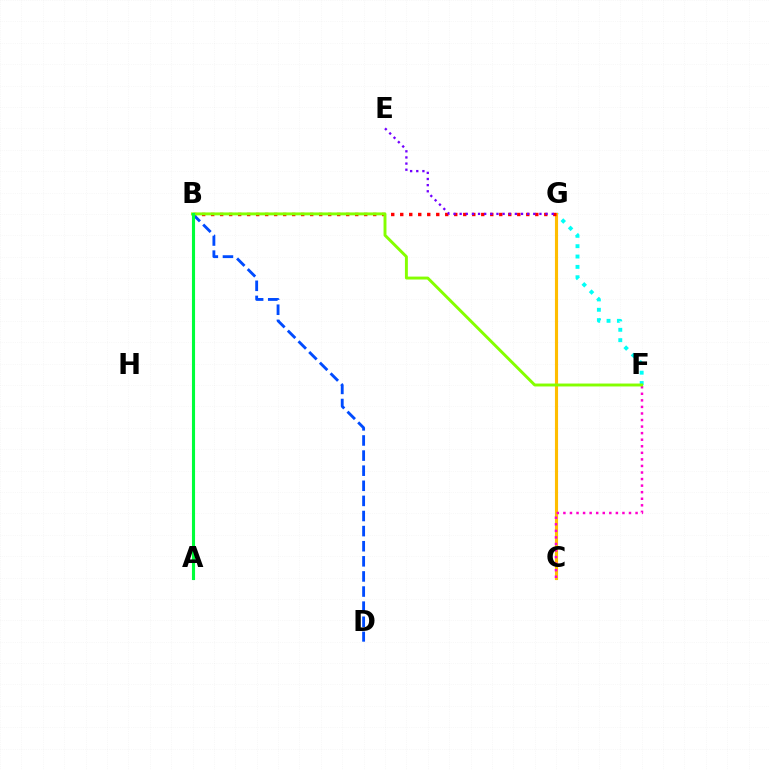{('F', 'G'): [{'color': '#00fff6', 'line_style': 'dotted', 'thickness': 2.81}], ('C', 'G'): [{'color': '#ffbd00', 'line_style': 'solid', 'thickness': 2.24}], ('B', 'G'): [{'color': '#ff0000', 'line_style': 'dotted', 'thickness': 2.45}], ('B', 'D'): [{'color': '#004bff', 'line_style': 'dashed', 'thickness': 2.05}], ('C', 'F'): [{'color': '#ff00cf', 'line_style': 'dotted', 'thickness': 1.78}], ('B', 'F'): [{'color': '#84ff00', 'line_style': 'solid', 'thickness': 2.11}], ('A', 'B'): [{'color': '#00ff39', 'line_style': 'solid', 'thickness': 2.24}], ('E', 'G'): [{'color': '#7200ff', 'line_style': 'dotted', 'thickness': 1.67}]}